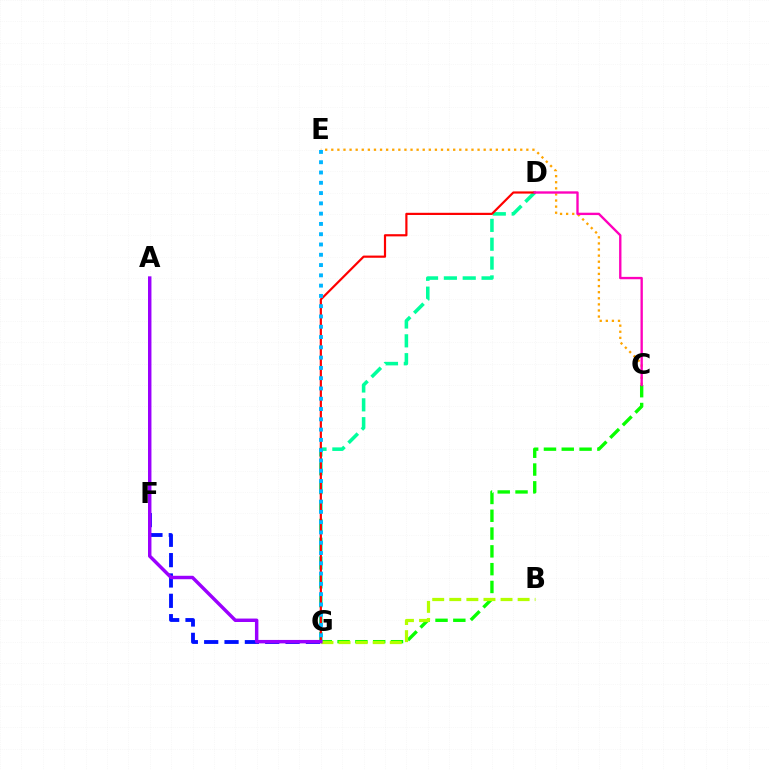{('F', 'G'): [{'color': '#0010ff', 'line_style': 'dashed', 'thickness': 2.76}], ('C', 'G'): [{'color': '#08ff00', 'line_style': 'dashed', 'thickness': 2.42}], ('D', 'G'): [{'color': '#00ff9d', 'line_style': 'dashed', 'thickness': 2.56}, {'color': '#ff0000', 'line_style': 'solid', 'thickness': 1.58}], ('C', 'E'): [{'color': '#ffa500', 'line_style': 'dotted', 'thickness': 1.66}], ('B', 'G'): [{'color': '#b3ff00', 'line_style': 'dashed', 'thickness': 2.32}], ('A', 'G'): [{'color': '#9b00ff', 'line_style': 'solid', 'thickness': 2.48}], ('C', 'D'): [{'color': '#ff00bd', 'line_style': 'solid', 'thickness': 1.7}], ('E', 'G'): [{'color': '#00b5ff', 'line_style': 'dotted', 'thickness': 2.79}]}